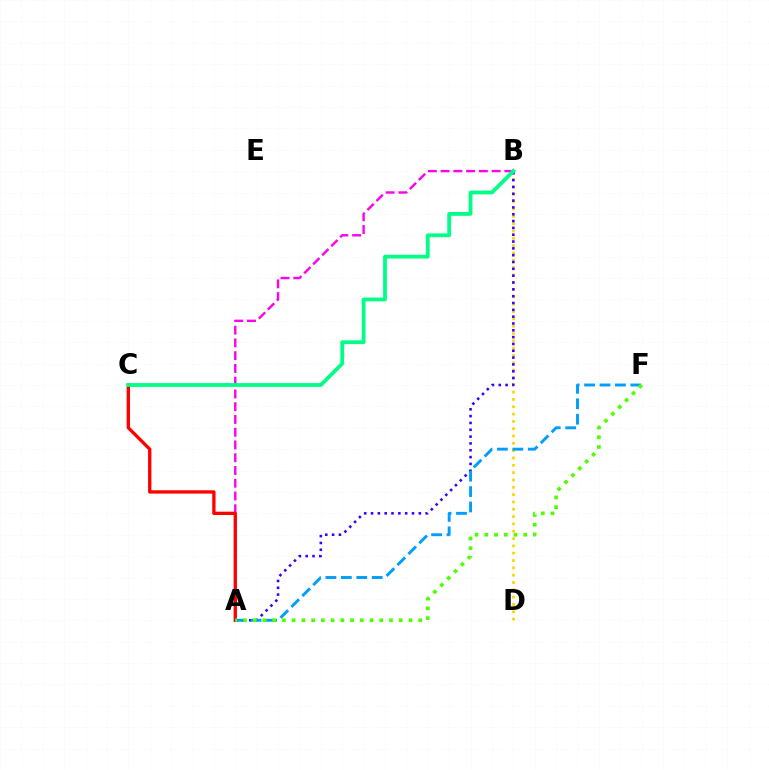{('A', 'B'): [{'color': '#ff00ed', 'line_style': 'dashed', 'thickness': 1.73}, {'color': '#3700ff', 'line_style': 'dotted', 'thickness': 1.85}], ('A', 'C'): [{'color': '#ff0000', 'line_style': 'solid', 'thickness': 2.39}], ('B', 'D'): [{'color': '#ffd500', 'line_style': 'dotted', 'thickness': 1.99}], ('A', 'F'): [{'color': '#009eff', 'line_style': 'dashed', 'thickness': 2.1}, {'color': '#4fff00', 'line_style': 'dotted', 'thickness': 2.65}], ('B', 'C'): [{'color': '#00ff86', 'line_style': 'solid', 'thickness': 2.73}]}